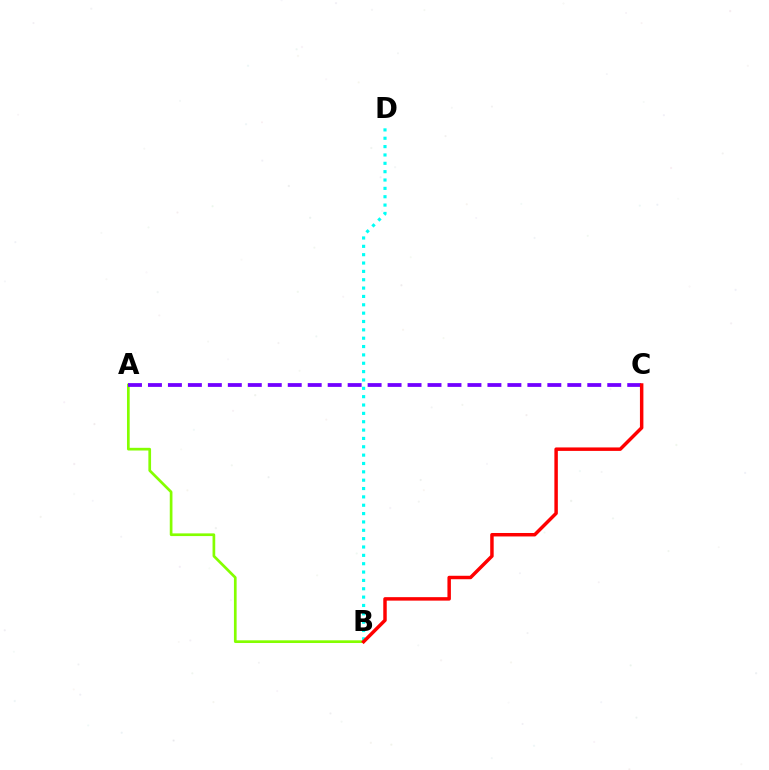{('A', 'B'): [{'color': '#84ff00', 'line_style': 'solid', 'thickness': 1.94}], ('A', 'C'): [{'color': '#7200ff', 'line_style': 'dashed', 'thickness': 2.71}], ('B', 'D'): [{'color': '#00fff6', 'line_style': 'dotted', 'thickness': 2.27}], ('B', 'C'): [{'color': '#ff0000', 'line_style': 'solid', 'thickness': 2.49}]}